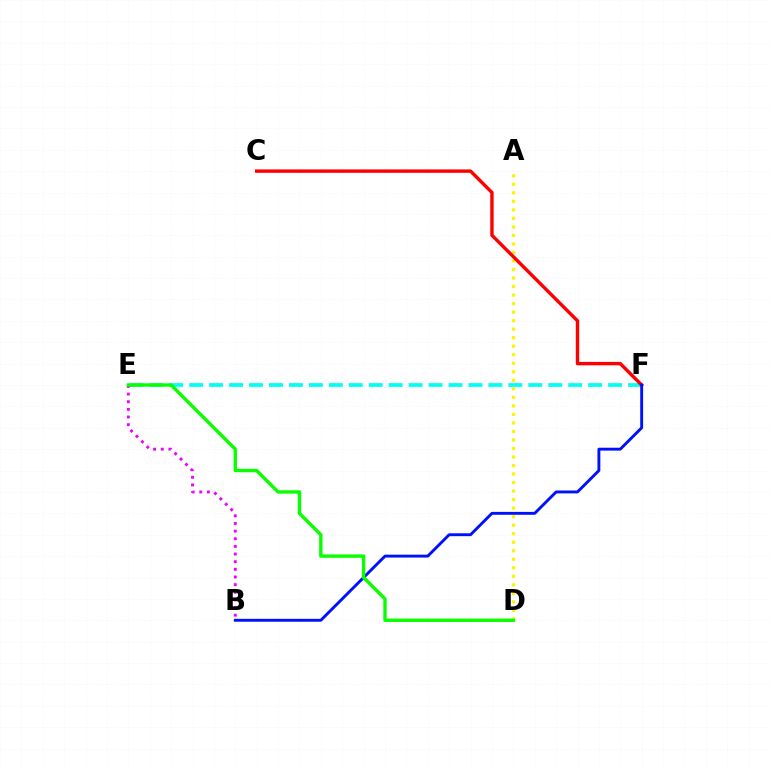{('A', 'D'): [{'color': '#fcf500', 'line_style': 'dotted', 'thickness': 2.32}], ('E', 'F'): [{'color': '#00fff6', 'line_style': 'dashed', 'thickness': 2.71}], ('C', 'F'): [{'color': '#ff0000', 'line_style': 'solid', 'thickness': 2.45}], ('B', 'E'): [{'color': '#ee00ff', 'line_style': 'dotted', 'thickness': 2.08}], ('B', 'F'): [{'color': '#0010ff', 'line_style': 'solid', 'thickness': 2.08}], ('D', 'E'): [{'color': '#08ff00', 'line_style': 'solid', 'thickness': 2.42}]}